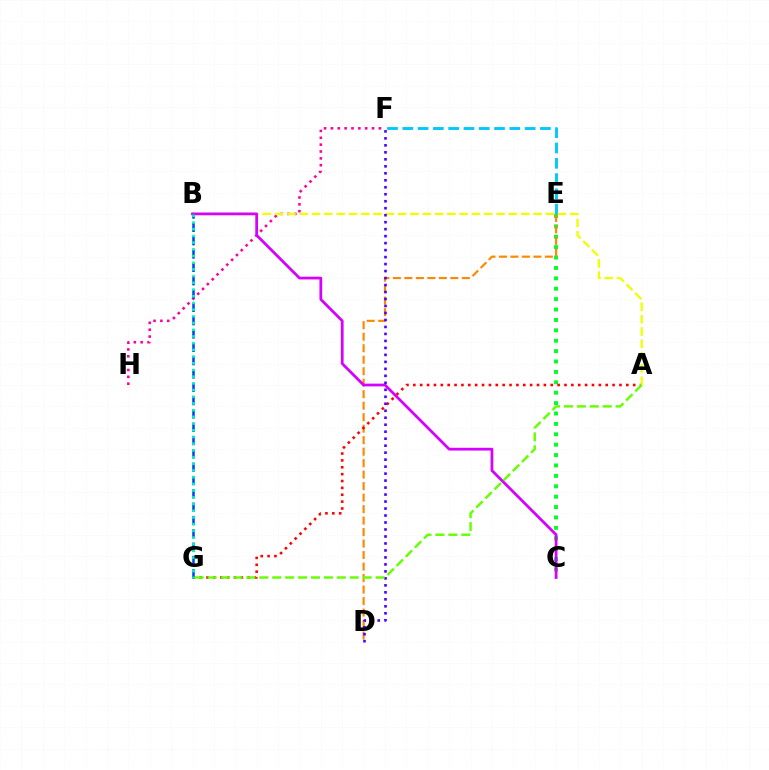{('C', 'E'): [{'color': '#00ff27', 'line_style': 'dotted', 'thickness': 2.82}], ('D', 'E'): [{'color': '#ff8800', 'line_style': 'dashed', 'thickness': 1.56}], ('E', 'F'): [{'color': '#00c7ff', 'line_style': 'dashed', 'thickness': 2.08}], ('A', 'G'): [{'color': '#ff0000', 'line_style': 'dotted', 'thickness': 1.87}, {'color': '#66ff00', 'line_style': 'dashed', 'thickness': 1.76}], ('F', 'H'): [{'color': '#ff00a0', 'line_style': 'dotted', 'thickness': 1.86}], ('A', 'B'): [{'color': '#eeff00', 'line_style': 'dashed', 'thickness': 1.67}], ('B', 'C'): [{'color': '#d600ff', 'line_style': 'solid', 'thickness': 1.98}], ('D', 'F'): [{'color': '#4f00ff', 'line_style': 'dotted', 'thickness': 1.9}], ('B', 'G'): [{'color': '#003fff', 'line_style': 'dashed', 'thickness': 1.81}, {'color': '#00ffaf', 'line_style': 'dotted', 'thickness': 1.82}]}